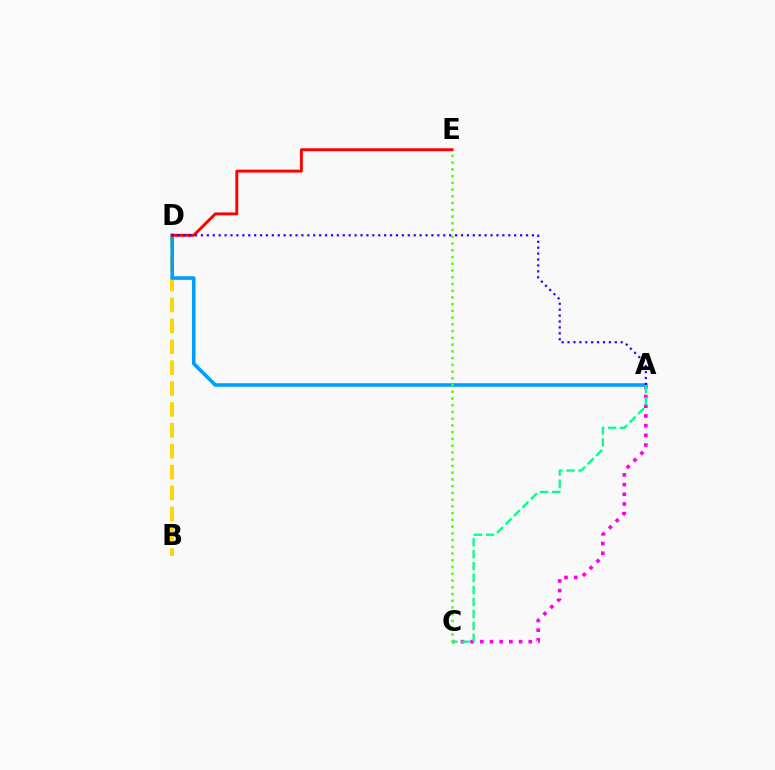{('A', 'C'): [{'color': '#ff00ed', 'line_style': 'dotted', 'thickness': 2.64}, {'color': '#00ff86', 'line_style': 'dashed', 'thickness': 1.62}], ('B', 'D'): [{'color': '#ffd500', 'line_style': 'dashed', 'thickness': 2.84}], ('A', 'D'): [{'color': '#009eff', 'line_style': 'solid', 'thickness': 2.59}, {'color': '#3700ff', 'line_style': 'dotted', 'thickness': 1.61}], ('C', 'E'): [{'color': '#4fff00', 'line_style': 'dotted', 'thickness': 1.83}], ('D', 'E'): [{'color': '#ff0000', 'line_style': 'solid', 'thickness': 2.09}]}